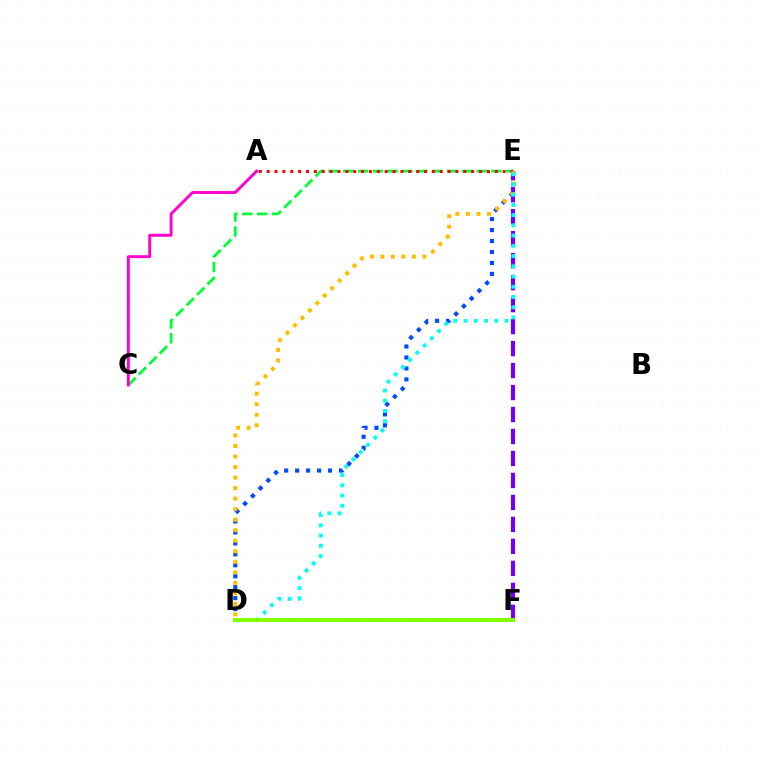{('C', 'E'): [{'color': '#00ff39', 'line_style': 'dashed', 'thickness': 2.01}], ('D', 'E'): [{'color': '#004bff', 'line_style': 'dotted', 'thickness': 2.98}, {'color': '#ffbd00', 'line_style': 'dotted', 'thickness': 2.86}, {'color': '#00fff6', 'line_style': 'dotted', 'thickness': 2.78}], ('E', 'F'): [{'color': '#7200ff', 'line_style': 'dashed', 'thickness': 2.99}], ('A', 'C'): [{'color': '#ff00cf', 'line_style': 'solid', 'thickness': 2.1}], ('A', 'E'): [{'color': '#ff0000', 'line_style': 'dotted', 'thickness': 2.14}], ('D', 'F'): [{'color': '#84ff00', 'line_style': 'solid', 'thickness': 2.88}]}